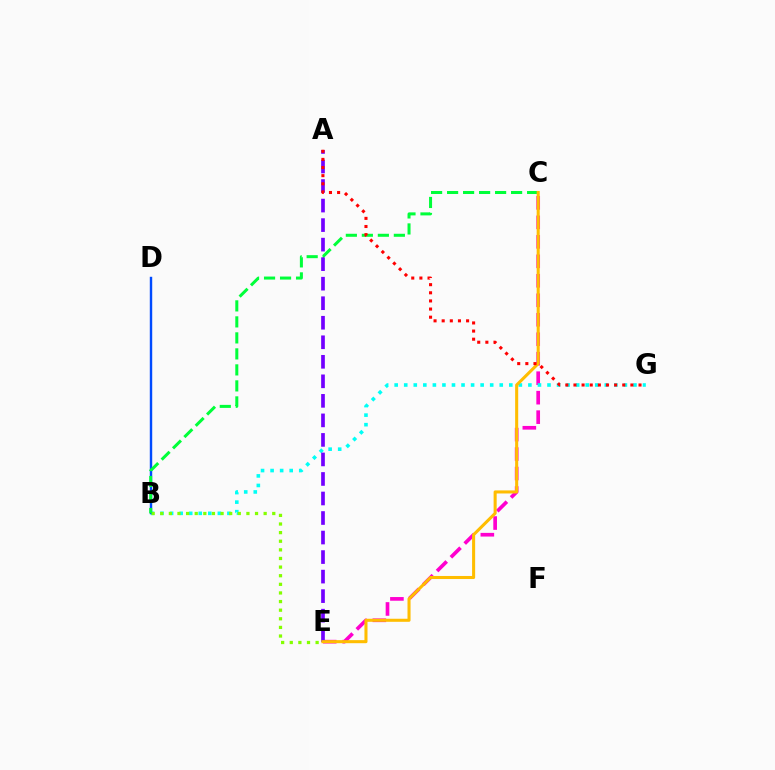{('C', 'E'): [{'color': '#ff00cf', 'line_style': 'dashed', 'thickness': 2.65}, {'color': '#ffbd00', 'line_style': 'solid', 'thickness': 2.2}], ('B', 'G'): [{'color': '#00fff6', 'line_style': 'dotted', 'thickness': 2.6}], ('B', 'D'): [{'color': '#004bff', 'line_style': 'solid', 'thickness': 1.74}], ('B', 'E'): [{'color': '#84ff00', 'line_style': 'dotted', 'thickness': 2.34}], ('B', 'C'): [{'color': '#00ff39', 'line_style': 'dashed', 'thickness': 2.17}], ('A', 'E'): [{'color': '#7200ff', 'line_style': 'dashed', 'thickness': 2.65}], ('A', 'G'): [{'color': '#ff0000', 'line_style': 'dotted', 'thickness': 2.21}]}